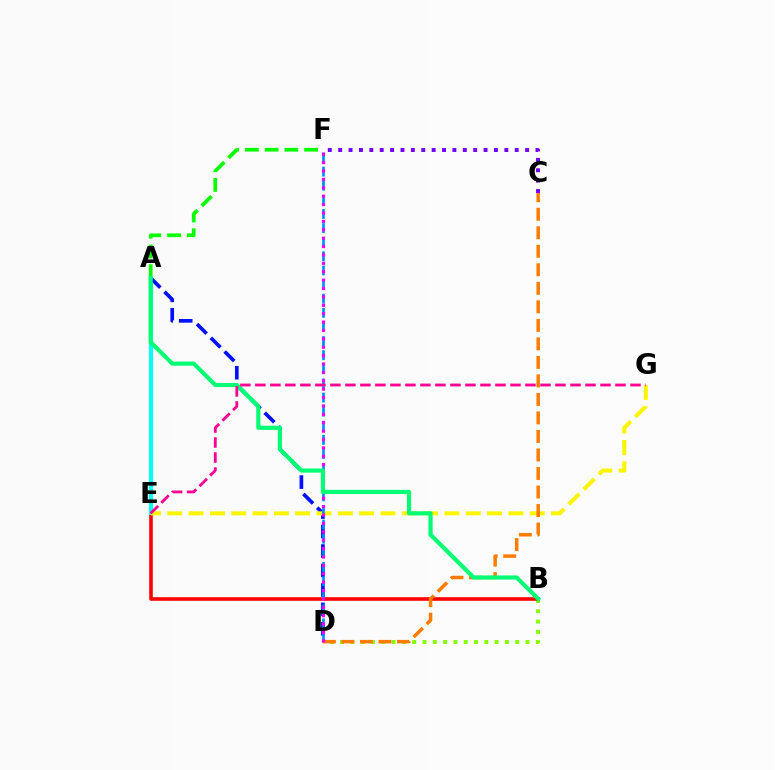{('B', 'D'): [{'color': '#84ff00', 'line_style': 'dotted', 'thickness': 2.8}], ('B', 'E'): [{'color': '#ff0000', 'line_style': 'solid', 'thickness': 2.59}], ('A', 'E'): [{'color': '#00fff6', 'line_style': 'solid', 'thickness': 2.98}], ('A', 'D'): [{'color': '#0010ff', 'line_style': 'dashed', 'thickness': 2.64}], ('E', 'G'): [{'color': '#fcf500', 'line_style': 'dashed', 'thickness': 2.9}, {'color': '#ff0094', 'line_style': 'dashed', 'thickness': 2.04}], ('D', 'F'): [{'color': '#008cff', 'line_style': 'dashed', 'thickness': 1.92}, {'color': '#ee00ff', 'line_style': 'dotted', 'thickness': 2.28}], ('A', 'F'): [{'color': '#08ff00', 'line_style': 'dashed', 'thickness': 2.68}], ('C', 'D'): [{'color': '#ff7c00', 'line_style': 'dashed', 'thickness': 2.52}], ('A', 'B'): [{'color': '#00ff74', 'line_style': 'solid', 'thickness': 2.99}], ('C', 'F'): [{'color': '#7200ff', 'line_style': 'dotted', 'thickness': 2.82}]}